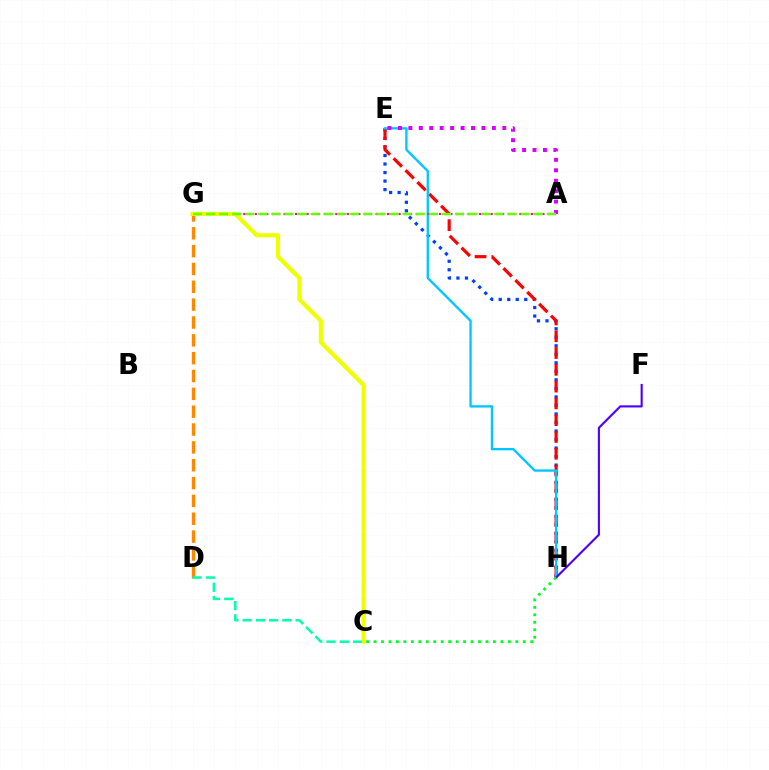{('E', 'H'): [{'color': '#003fff', 'line_style': 'dotted', 'thickness': 2.32}, {'color': '#ff0000', 'line_style': 'dashed', 'thickness': 2.28}, {'color': '#00c7ff', 'line_style': 'solid', 'thickness': 1.68}], ('F', 'H'): [{'color': '#4f00ff', 'line_style': 'solid', 'thickness': 1.54}], ('A', 'E'): [{'color': '#d600ff', 'line_style': 'dotted', 'thickness': 2.84}], ('D', 'G'): [{'color': '#ff8800', 'line_style': 'dashed', 'thickness': 2.42}], ('A', 'G'): [{'color': '#ff00a0', 'line_style': 'dotted', 'thickness': 1.56}, {'color': '#66ff00', 'line_style': 'dashed', 'thickness': 1.78}], ('C', 'D'): [{'color': '#00ffaf', 'line_style': 'dashed', 'thickness': 1.8}], ('C', 'H'): [{'color': '#00ff27', 'line_style': 'dotted', 'thickness': 2.03}], ('C', 'G'): [{'color': '#eeff00', 'line_style': 'solid', 'thickness': 2.98}]}